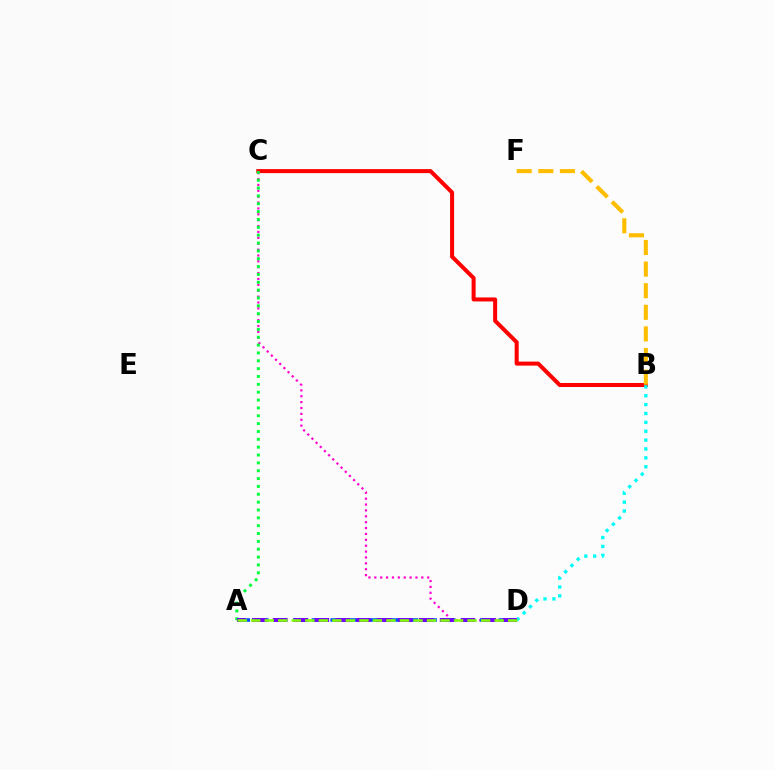{('C', 'D'): [{'color': '#ff00cf', 'line_style': 'dotted', 'thickness': 1.6}], ('B', 'C'): [{'color': '#ff0000', 'line_style': 'solid', 'thickness': 2.9}], ('A', 'C'): [{'color': '#00ff39', 'line_style': 'dotted', 'thickness': 2.13}], ('B', 'D'): [{'color': '#00fff6', 'line_style': 'dotted', 'thickness': 2.41}], ('A', 'D'): [{'color': '#004bff', 'line_style': 'dashed', 'thickness': 2.54}, {'color': '#7200ff', 'line_style': 'dashed', 'thickness': 2.84}, {'color': '#84ff00', 'line_style': 'dashed', 'thickness': 1.84}], ('B', 'F'): [{'color': '#ffbd00', 'line_style': 'dashed', 'thickness': 2.94}]}